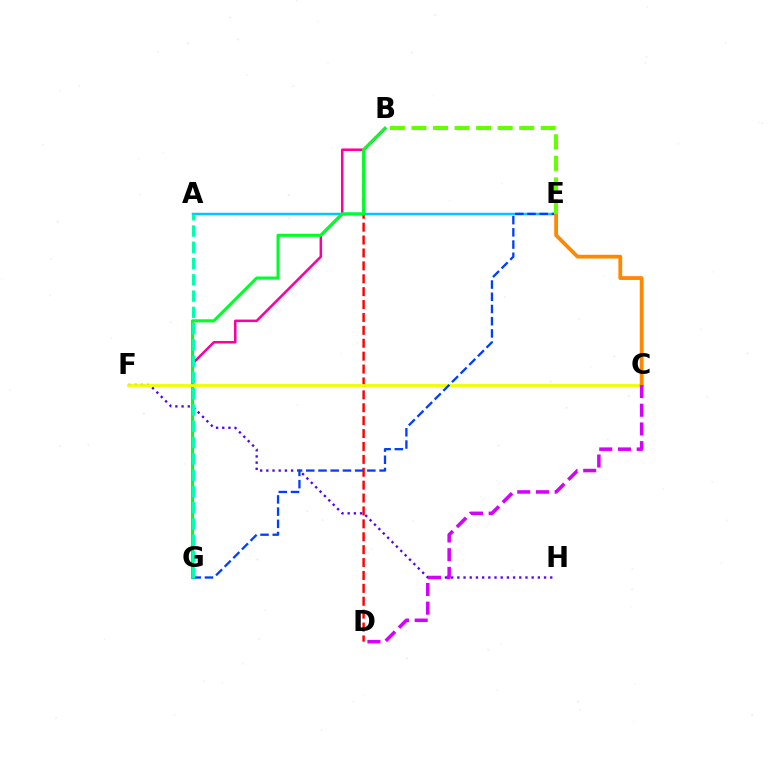{('B', 'G'): [{'color': '#ff00a0', 'line_style': 'solid', 'thickness': 1.82}, {'color': '#00ff27', 'line_style': 'solid', 'thickness': 2.22}], ('B', 'D'): [{'color': '#ff0000', 'line_style': 'dashed', 'thickness': 1.75}], ('A', 'E'): [{'color': '#00c7ff', 'line_style': 'solid', 'thickness': 1.8}], ('F', 'H'): [{'color': '#4f00ff', 'line_style': 'dotted', 'thickness': 1.68}], ('C', 'F'): [{'color': '#eeff00', 'line_style': 'solid', 'thickness': 2.04}], ('E', 'G'): [{'color': '#003fff', 'line_style': 'dashed', 'thickness': 1.66}], ('C', 'E'): [{'color': '#ff8800', 'line_style': 'solid', 'thickness': 2.73}], ('A', 'G'): [{'color': '#00ffaf', 'line_style': 'dashed', 'thickness': 2.21}], ('C', 'D'): [{'color': '#d600ff', 'line_style': 'dashed', 'thickness': 2.54}], ('B', 'E'): [{'color': '#66ff00', 'line_style': 'dashed', 'thickness': 2.93}]}